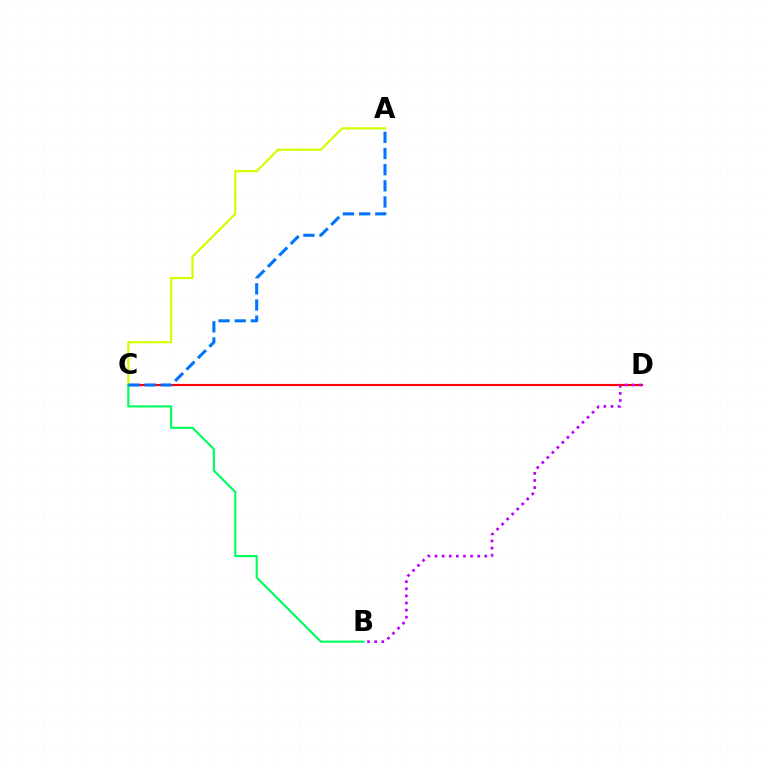{('C', 'D'): [{'color': '#ff0000', 'line_style': 'solid', 'thickness': 1.55}], ('A', 'C'): [{'color': '#d1ff00', 'line_style': 'solid', 'thickness': 1.58}, {'color': '#0074ff', 'line_style': 'dashed', 'thickness': 2.19}], ('B', 'C'): [{'color': '#00ff5c', 'line_style': 'solid', 'thickness': 1.55}], ('B', 'D'): [{'color': '#b900ff', 'line_style': 'dotted', 'thickness': 1.93}]}